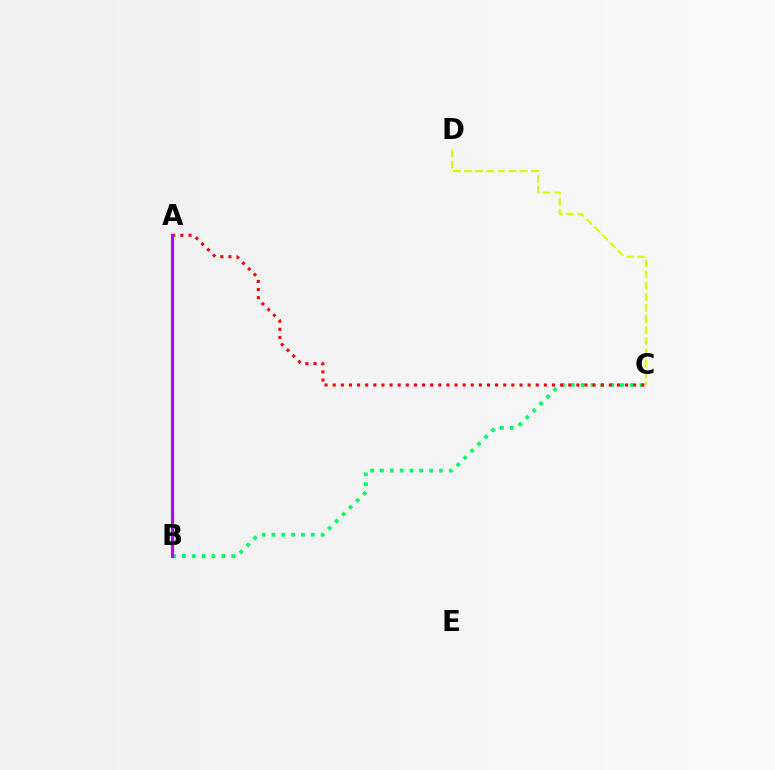{('A', 'B'): [{'color': '#0074ff', 'line_style': 'dashed', 'thickness': 2.01}, {'color': '#b900ff', 'line_style': 'solid', 'thickness': 2.26}], ('C', 'D'): [{'color': '#d1ff00', 'line_style': 'dashed', 'thickness': 1.51}], ('B', 'C'): [{'color': '#00ff5c', 'line_style': 'dotted', 'thickness': 2.67}], ('A', 'C'): [{'color': '#ff0000', 'line_style': 'dotted', 'thickness': 2.21}]}